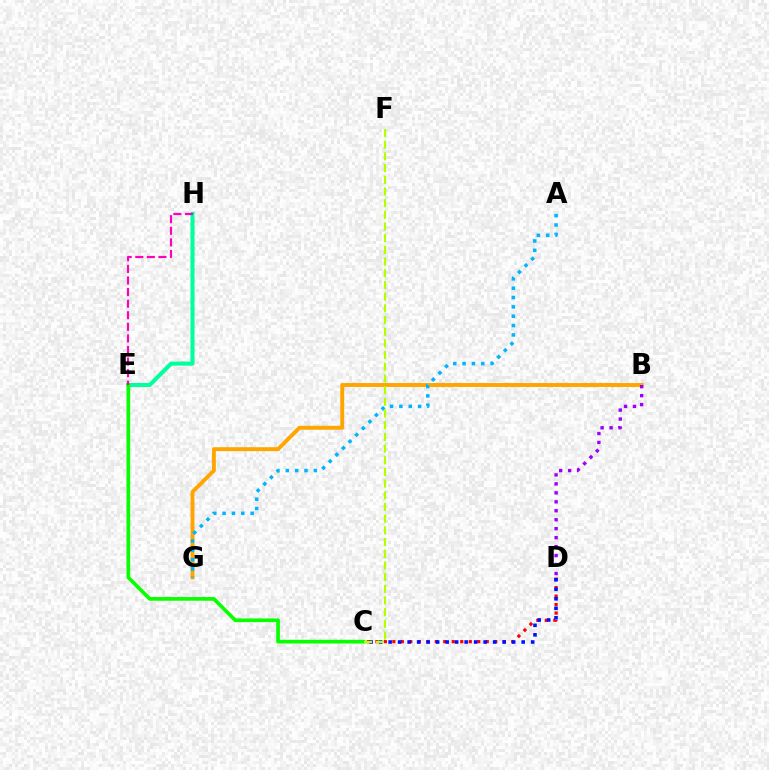{('C', 'D'): [{'color': '#ff0000', 'line_style': 'dotted', 'thickness': 2.31}, {'color': '#0010ff', 'line_style': 'dotted', 'thickness': 2.58}], ('B', 'G'): [{'color': '#ffa500', 'line_style': 'solid', 'thickness': 2.82}], ('A', 'G'): [{'color': '#00b5ff', 'line_style': 'dotted', 'thickness': 2.54}], ('E', 'H'): [{'color': '#00ff9d', 'line_style': 'solid', 'thickness': 2.92}, {'color': '#ff00bd', 'line_style': 'dashed', 'thickness': 1.57}], ('C', 'E'): [{'color': '#08ff00', 'line_style': 'solid', 'thickness': 2.64}], ('C', 'F'): [{'color': '#b3ff00', 'line_style': 'dashed', 'thickness': 1.59}], ('B', 'D'): [{'color': '#9b00ff', 'line_style': 'dotted', 'thickness': 2.43}]}